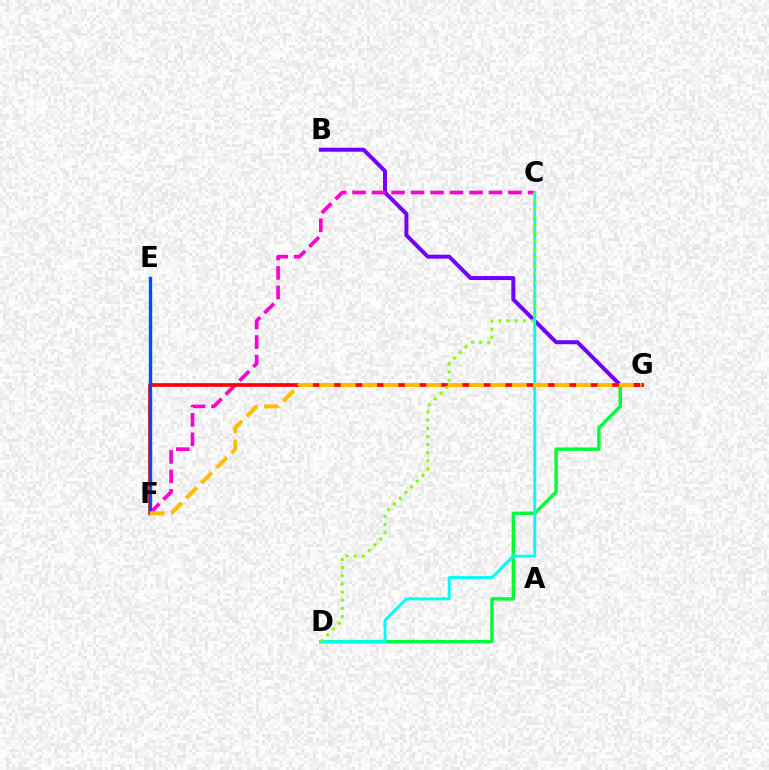{('D', 'G'): [{'color': '#00ff39', 'line_style': 'solid', 'thickness': 2.47}], ('B', 'G'): [{'color': '#7200ff', 'line_style': 'solid', 'thickness': 2.87}], ('C', 'F'): [{'color': '#ff00cf', 'line_style': 'dashed', 'thickness': 2.65}], ('F', 'G'): [{'color': '#ff0000', 'line_style': 'solid', 'thickness': 2.65}, {'color': '#ffbd00', 'line_style': 'dashed', 'thickness': 2.91}], ('E', 'F'): [{'color': '#004bff', 'line_style': 'solid', 'thickness': 2.43}], ('C', 'D'): [{'color': '#00fff6', 'line_style': 'solid', 'thickness': 2.08}, {'color': '#84ff00', 'line_style': 'dotted', 'thickness': 2.21}]}